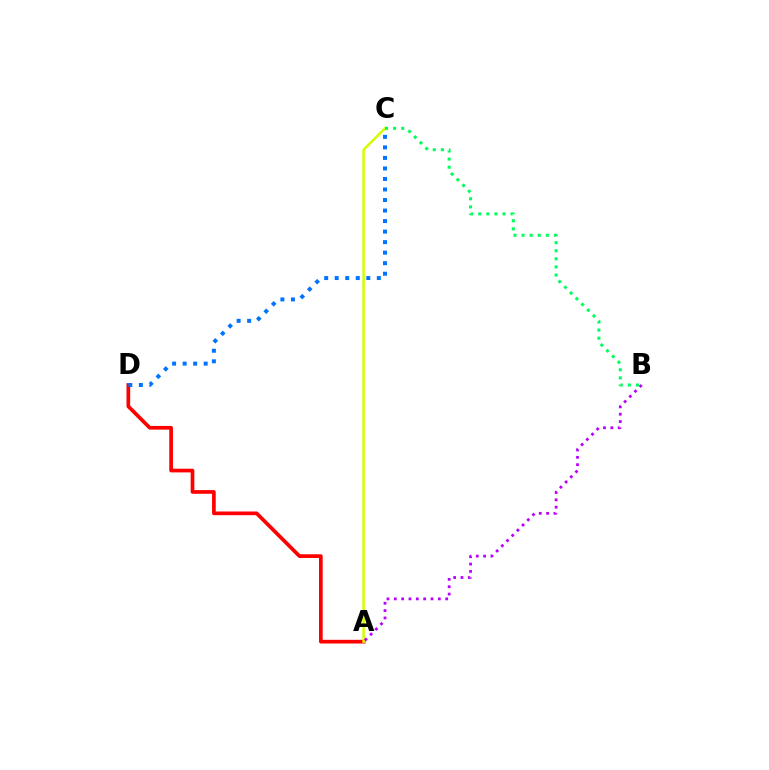{('A', 'D'): [{'color': '#ff0000', 'line_style': 'solid', 'thickness': 2.66}], ('C', 'D'): [{'color': '#0074ff', 'line_style': 'dotted', 'thickness': 2.86}], ('A', 'C'): [{'color': '#d1ff00', 'line_style': 'solid', 'thickness': 1.81}], ('A', 'B'): [{'color': '#b900ff', 'line_style': 'dotted', 'thickness': 1.99}], ('B', 'C'): [{'color': '#00ff5c', 'line_style': 'dotted', 'thickness': 2.2}]}